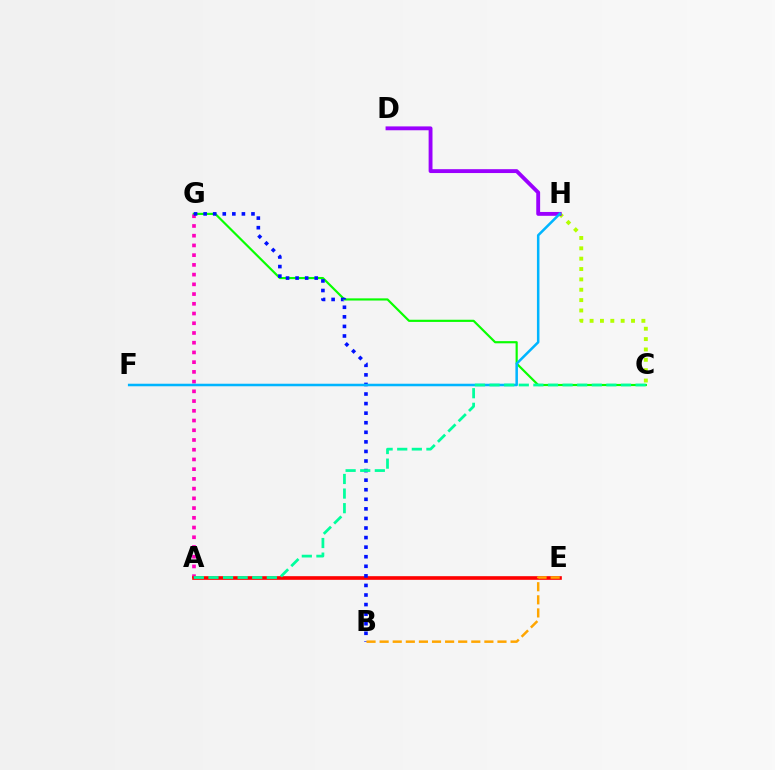{('C', 'H'): [{'color': '#b3ff00', 'line_style': 'dotted', 'thickness': 2.81}], ('C', 'G'): [{'color': '#08ff00', 'line_style': 'solid', 'thickness': 1.56}], ('A', 'G'): [{'color': '#ff00bd', 'line_style': 'dotted', 'thickness': 2.64}], ('A', 'E'): [{'color': '#ff0000', 'line_style': 'solid', 'thickness': 2.62}], ('D', 'H'): [{'color': '#9b00ff', 'line_style': 'solid', 'thickness': 2.78}], ('B', 'G'): [{'color': '#0010ff', 'line_style': 'dotted', 'thickness': 2.6}], ('F', 'H'): [{'color': '#00b5ff', 'line_style': 'solid', 'thickness': 1.82}], ('A', 'C'): [{'color': '#00ff9d', 'line_style': 'dashed', 'thickness': 1.98}], ('B', 'E'): [{'color': '#ffa500', 'line_style': 'dashed', 'thickness': 1.78}]}